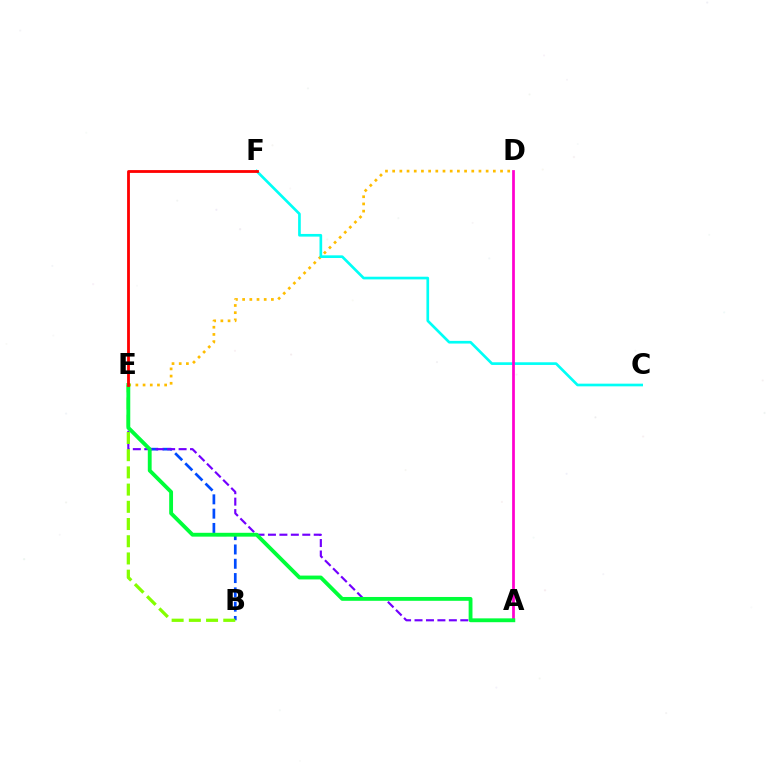{('D', 'E'): [{'color': '#ffbd00', 'line_style': 'dotted', 'thickness': 1.95}], ('C', 'F'): [{'color': '#00fff6', 'line_style': 'solid', 'thickness': 1.92}], ('B', 'E'): [{'color': '#004bff', 'line_style': 'dashed', 'thickness': 1.94}, {'color': '#84ff00', 'line_style': 'dashed', 'thickness': 2.34}], ('A', 'E'): [{'color': '#7200ff', 'line_style': 'dashed', 'thickness': 1.55}, {'color': '#00ff39', 'line_style': 'solid', 'thickness': 2.76}], ('A', 'D'): [{'color': '#ff00cf', 'line_style': 'solid', 'thickness': 1.97}], ('E', 'F'): [{'color': '#ff0000', 'line_style': 'solid', 'thickness': 2.03}]}